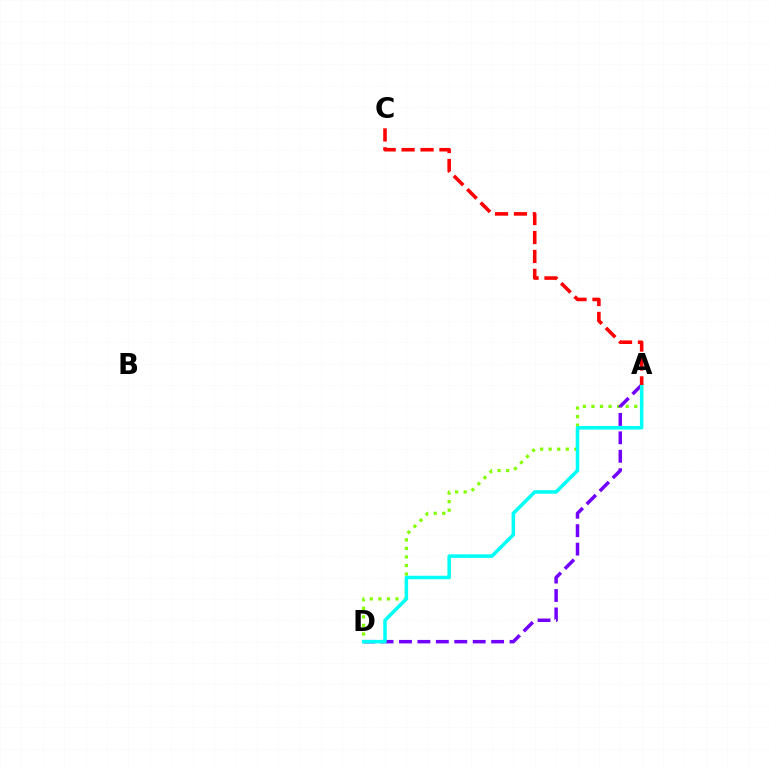{('A', 'D'): [{'color': '#84ff00', 'line_style': 'dotted', 'thickness': 2.33}, {'color': '#7200ff', 'line_style': 'dashed', 'thickness': 2.5}, {'color': '#00fff6', 'line_style': 'solid', 'thickness': 2.52}], ('A', 'C'): [{'color': '#ff0000', 'line_style': 'dashed', 'thickness': 2.57}]}